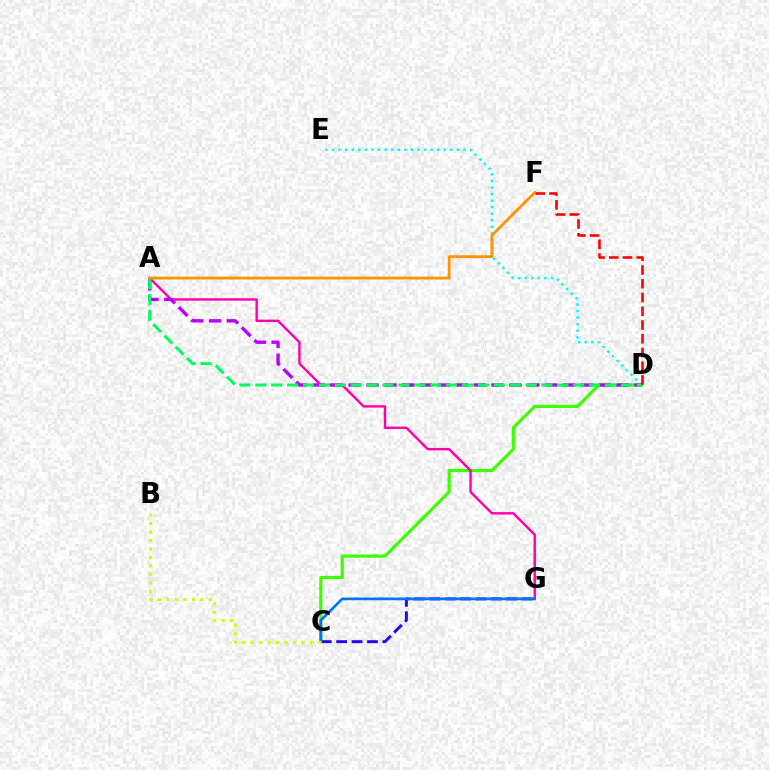{('C', 'D'): [{'color': '#3dff00', 'line_style': 'solid', 'thickness': 2.27}], ('D', 'E'): [{'color': '#00fff6', 'line_style': 'dotted', 'thickness': 1.79}], ('A', 'G'): [{'color': '#ff00ac', 'line_style': 'solid', 'thickness': 1.74}], ('A', 'D'): [{'color': '#b900ff', 'line_style': 'dashed', 'thickness': 2.43}, {'color': '#00ff5c', 'line_style': 'dashed', 'thickness': 2.16}], ('A', 'F'): [{'color': '#ff9400', 'line_style': 'solid', 'thickness': 2.05}], ('C', 'G'): [{'color': '#2500ff', 'line_style': 'dashed', 'thickness': 2.1}, {'color': '#0074ff', 'line_style': 'solid', 'thickness': 1.95}], ('B', 'C'): [{'color': '#d1ff00', 'line_style': 'dotted', 'thickness': 2.3}], ('D', 'F'): [{'color': '#ff0000', 'line_style': 'dashed', 'thickness': 1.87}]}